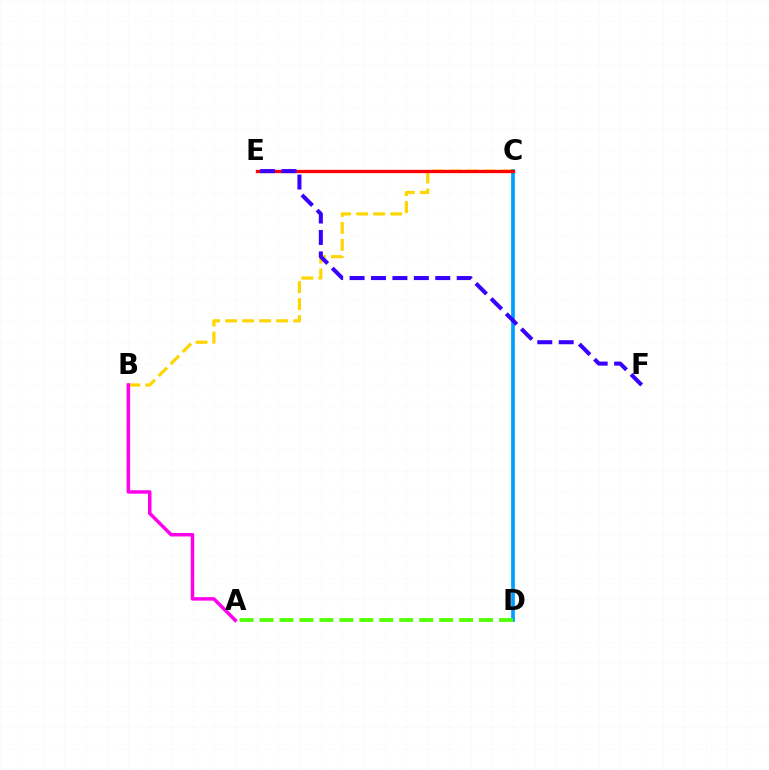{('C', 'E'): [{'color': '#00ff86', 'line_style': 'solid', 'thickness': 1.98}, {'color': '#ff0000', 'line_style': 'solid', 'thickness': 2.36}], ('B', 'C'): [{'color': '#ffd500', 'line_style': 'dashed', 'thickness': 2.31}], ('C', 'D'): [{'color': '#009eff', 'line_style': 'solid', 'thickness': 2.67}], ('A', 'B'): [{'color': '#ff00ed', 'line_style': 'solid', 'thickness': 2.52}], ('A', 'D'): [{'color': '#4fff00', 'line_style': 'dashed', 'thickness': 2.71}], ('E', 'F'): [{'color': '#3700ff', 'line_style': 'dashed', 'thickness': 2.91}]}